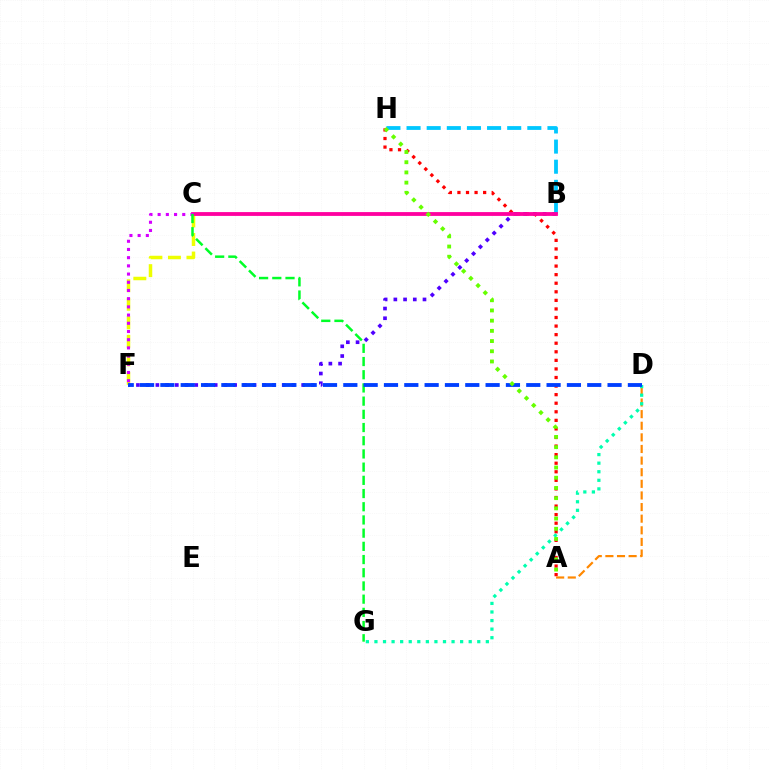{('B', 'F'): [{'color': '#4f00ff', 'line_style': 'dotted', 'thickness': 2.64}], ('C', 'F'): [{'color': '#eeff00', 'line_style': 'dashed', 'thickness': 2.52}, {'color': '#d600ff', 'line_style': 'dotted', 'thickness': 2.23}], ('B', 'H'): [{'color': '#00c7ff', 'line_style': 'dashed', 'thickness': 2.73}], ('A', 'H'): [{'color': '#ff0000', 'line_style': 'dotted', 'thickness': 2.33}, {'color': '#66ff00', 'line_style': 'dotted', 'thickness': 2.77}], ('A', 'D'): [{'color': '#ff8800', 'line_style': 'dashed', 'thickness': 1.58}], ('B', 'C'): [{'color': '#ff00a0', 'line_style': 'solid', 'thickness': 2.75}], ('C', 'G'): [{'color': '#00ff27', 'line_style': 'dashed', 'thickness': 1.79}], ('D', 'G'): [{'color': '#00ffaf', 'line_style': 'dotted', 'thickness': 2.33}], ('D', 'F'): [{'color': '#003fff', 'line_style': 'dashed', 'thickness': 2.76}]}